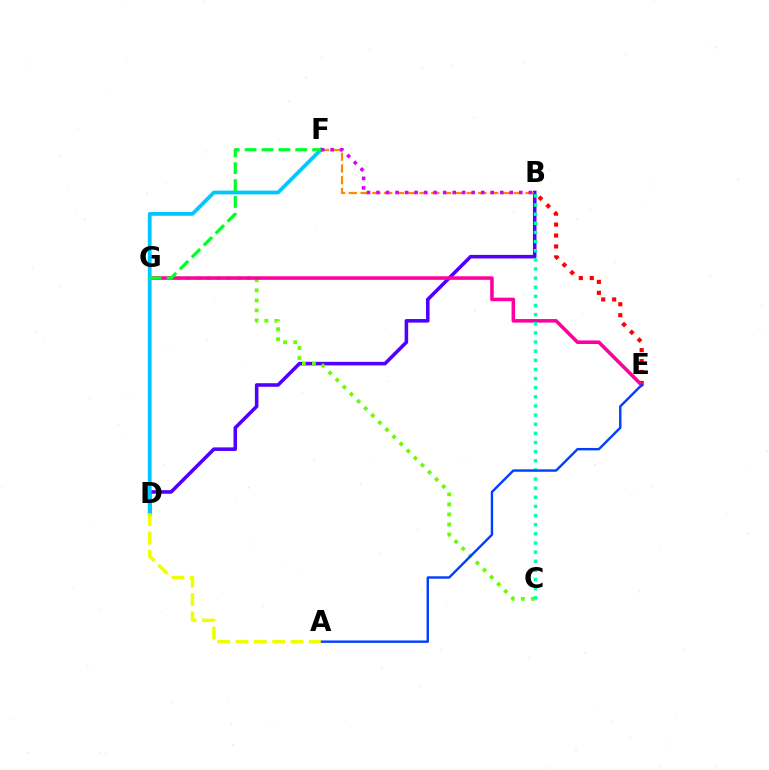{('B', 'D'): [{'color': '#4f00ff', 'line_style': 'solid', 'thickness': 2.56}], ('B', 'E'): [{'color': '#ff0000', 'line_style': 'dotted', 'thickness': 2.97}], ('C', 'G'): [{'color': '#66ff00', 'line_style': 'dotted', 'thickness': 2.73}], ('E', 'G'): [{'color': '#ff00a0', 'line_style': 'solid', 'thickness': 2.57}], ('B', 'C'): [{'color': '#00ffaf', 'line_style': 'dotted', 'thickness': 2.48}], ('B', 'F'): [{'color': '#ff8800', 'line_style': 'dashed', 'thickness': 1.6}, {'color': '#d600ff', 'line_style': 'dotted', 'thickness': 2.59}], ('D', 'F'): [{'color': '#00c7ff', 'line_style': 'solid', 'thickness': 2.71}], ('A', 'E'): [{'color': '#003fff', 'line_style': 'solid', 'thickness': 1.73}], ('A', 'D'): [{'color': '#eeff00', 'line_style': 'dashed', 'thickness': 2.49}], ('F', 'G'): [{'color': '#00ff27', 'line_style': 'dashed', 'thickness': 2.29}]}